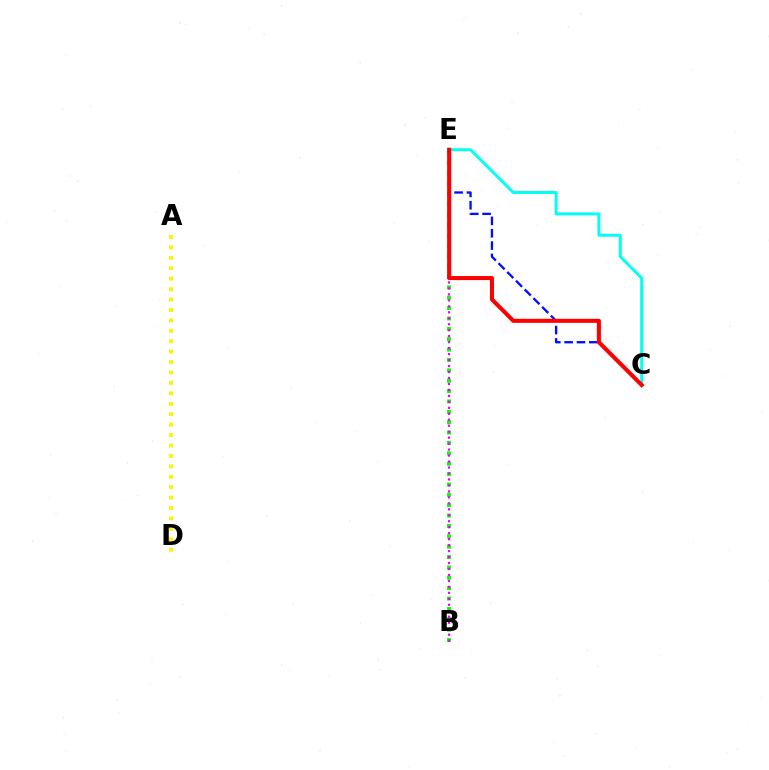{('C', 'E'): [{'color': '#0010ff', 'line_style': 'dashed', 'thickness': 1.68}, {'color': '#00fff6', 'line_style': 'solid', 'thickness': 2.13}, {'color': '#ff0000', 'line_style': 'solid', 'thickness': 2.92}], ('A', 'D'): [{'color': '#fcf500', 'line_style': 'dotted', 'thickness': 2.83}], ('B', 'E'): [{'color': '#08ff00', 'line_style': 'dotted', 'thickness': 2.82}, {'color': '#ee00ff', 'line_style': 'dotted', 'thickness': 1.62}]}